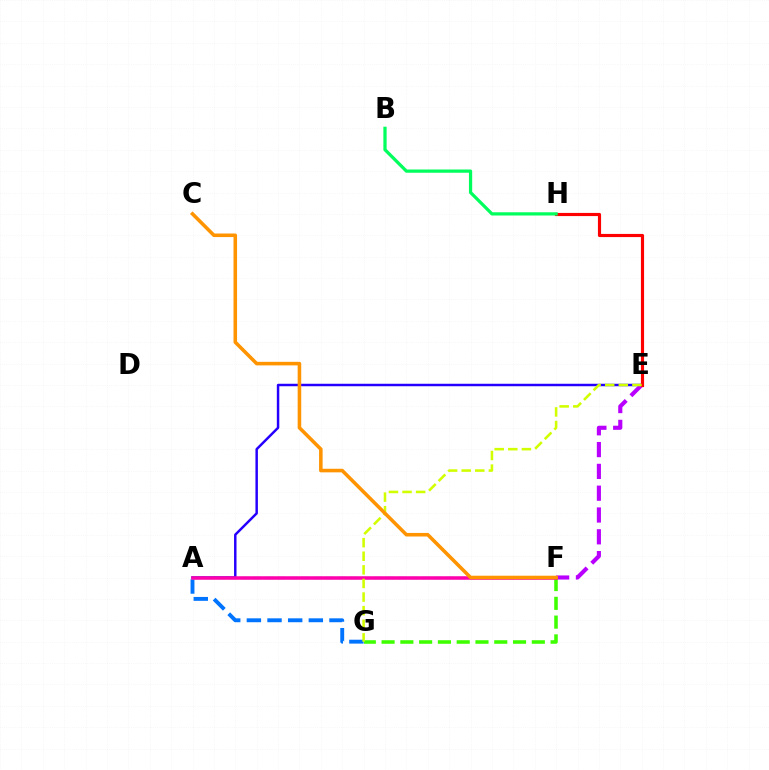{('A', 'E'): [{'color': '#2500ff', 'line_style': 'solid', 'thickness': 1.78}], ('E', 'F'): [{'color': '#b900ff', 'line_style': 'dashed', 'thickness': 2.96}], ('A', 'G'): [{'color': '#0074ff', 'line_style': 'dashed', 'thickness': 2.81}], ('A', 'F'): [{'color': '#00fff6', 'line_style': 'dashed', 'thickness': 1.63}, {'color': '#ff00ac', 'line_style': 'solid', 'thickness': 2.53}], ('F', 'G'): [{'color': '#3dff00', 'line_style': 'dashed', 'thickness': 2.55}], ('E', 'H'): [{'color': '#ff0000', 'line_style': 'solid', 'thickness': 2.27}], ('B', 'H'): [{'color': '#00ff5c', 'line_style': 'solid', 'thickness': 2.33}], ('E', 'G'): [{'color': '#d1ff00', 'line_style': 'dashed', 'thickness': 1.85}], ('C', 'F'): [{'color': '#ff9400', 'line_style': 'solid', 'thickness': 2.56}]}